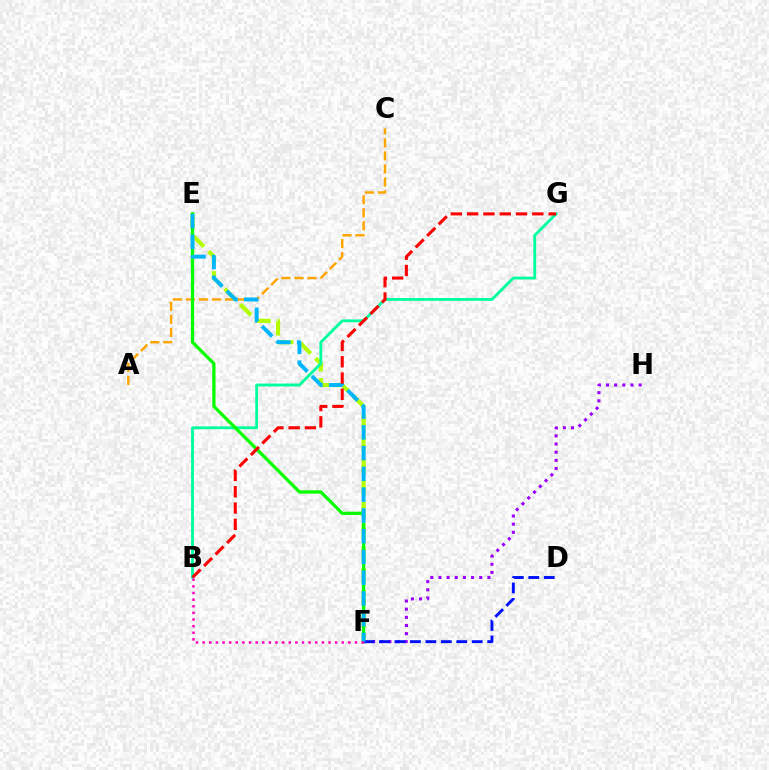{('A', 'C'): [{'color': '#ffa500', 'line_style': 'dashed', 'thickness': 1.77}], ('F', 'H'): [{'color': '#9b00ff', 'line_style': 'dotted', 'thickness': 2.22}], ('E', 'F'): [{'color': '#b3ff00', 'line_style': 'dashed', 'thickness': 2.99}, {'color': '#08ff00', 'line_style': 'solid', 'thickness': 2.37}, {'color': '#00b5ff', 'line_style': 'dashed', 'thickness': 2.82}], ('B', 'G'): [{'color': '#00ff9d', 'line_style': 'solid', 'thickness': 2.05}, {'color': '#ff0000', 'line_style': 'dashed', 'thickness': 2.21}], ('D', 'F'): [{'color': '#0010ff', 'line_style': 'dashed', 'thickness': 2.1}], ('B', 'F'): [{'color': '#ff00bd', 'line_style': 'dotted', 'thickness': 1.8}]}